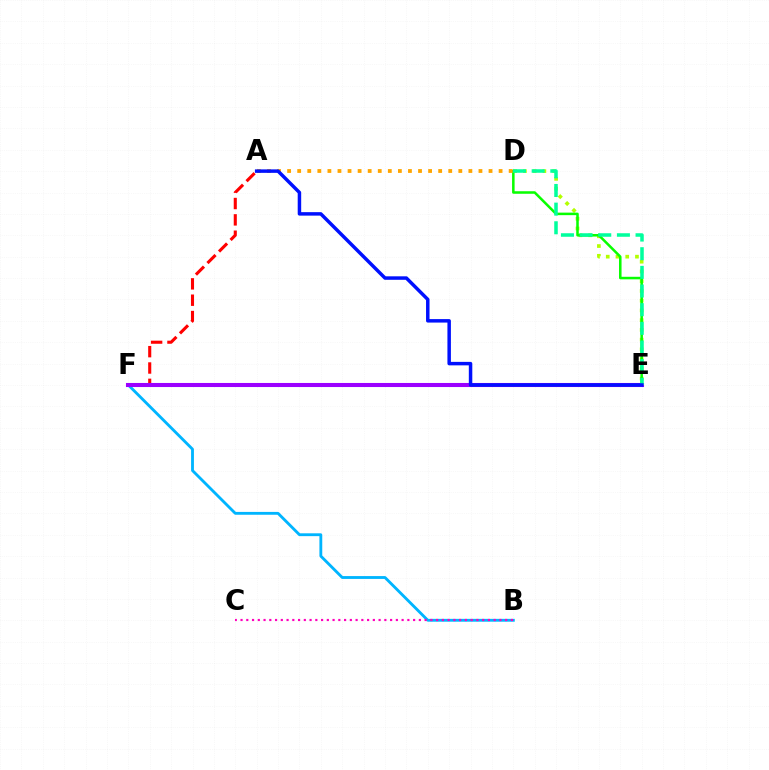{('D', 'E'): [{'color': '#b3ff00', 'line_style': 'dotted', 'thickness': 2.65}, {'color': '#08ff00', 'line_style': 'solid', 'thickness': 1.82}, {'color': '#00ff9d', 'line_style': 'dashed', 'thickness': 2.53}], ('A', 'D'): [{'color': '#ffa500', 'line_style': 'dotted', 'thickness': 2.74}], ('A', 'F'): [{'color': '#ff0000', 'line_style': 'dashed', 'thickness': 2.22}], ('B', 'F'): [{'color': '#00b5ff', 'line_style': 'solid', 'thickness': 2.05}], ('E', 'F'): [{'color': '#9b00ff', 'line_style': 'solid', 'thickness': 2.93}], ('A', 'E'): [{'color': '#0010ff', 'line_style': 'solid', 'thickness': 2.51}], ('B', 'C'): [{'color': '#ff00bd', 'line_style': 'dotted', 'thickness': 1.56}]}